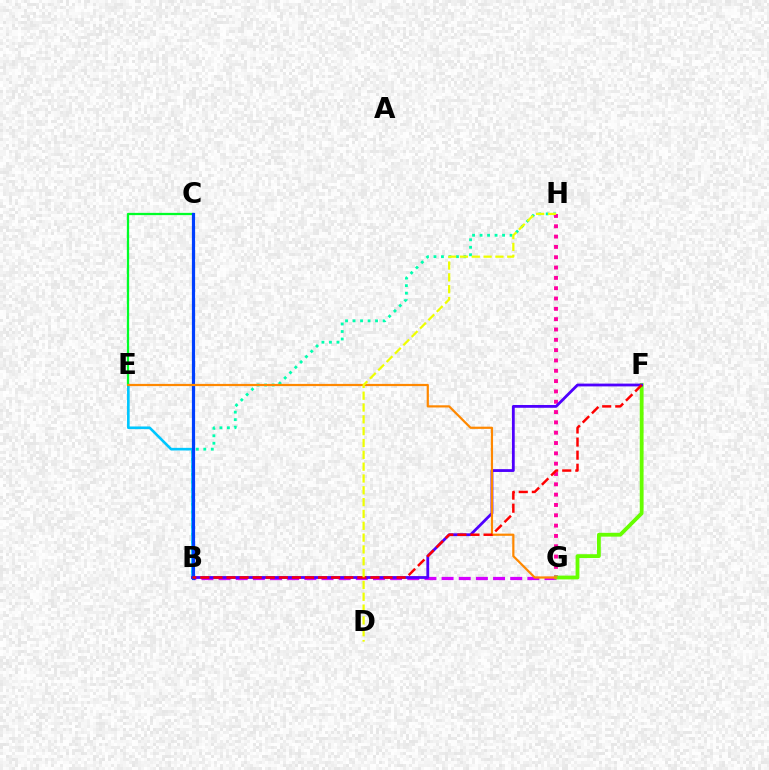{('B', 'G'): [{'color': '#d600ff', 'line_style': 'dashed', 'thickness': 2.33}], ('B', 'H'): [{'color': '#00ffaf', 'line_style': 'dotted', 'thickness': 2.04}], ('G', 'H'): [{'color': '#ff00a0', 'line_style': 'dotted', 'thickness': 2.8}], ('F', 'G'): [{'color': '#66ff00', 'line_style': 'solid', 'thickness': 2.74}], ('B', 'E'): [{'color': '#00c7ff', 'line_style': 'solid', 'thickness': 1.89}], ('B', 'F'): [{'color': '#4f00ff', 'line_style': 'solid', 'thickness': 2.01}, {'color': '#ff0000', 'line_style': 'dashed', 'thickness': 1.78}], ('C', 'E'): [{'color': '#00ff27', 'line_style': 'solid', 'thickness': 1.63}], ('B', 'C'): [{'color': '#003fff', 'line_style': 'solid', 'thickness': 2.3}], ('E', 'G'): [{'color': '#ff8800', 'line_style': 'solid', 'thickness': 1.59}], ('D', 'H'): [{'color': '#eeff00', 'line_style': 'dashed', 'thickness': 1.61}]}